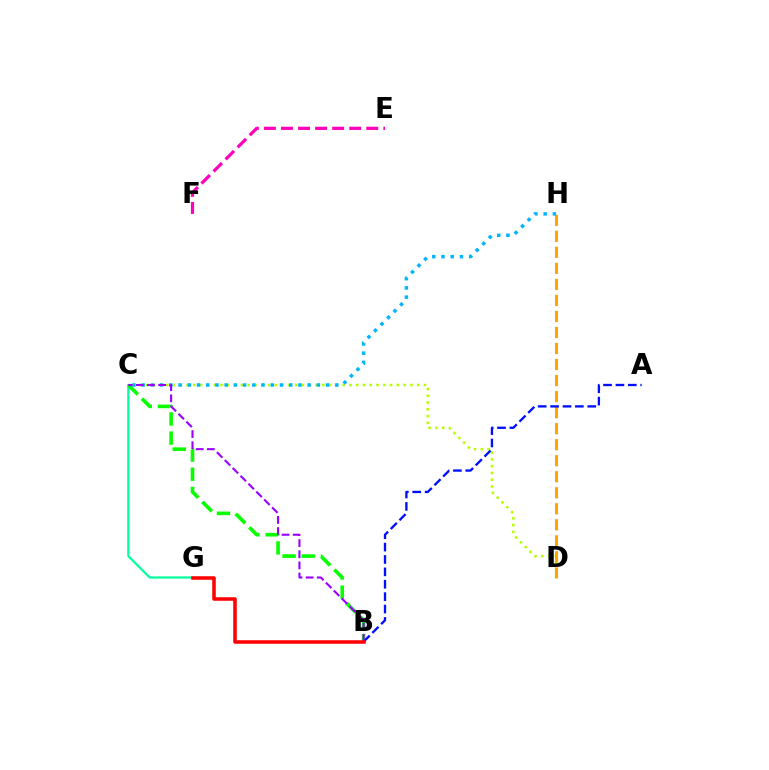{('C', 'D'): [{'color': '#b3ff00', 'line_style': 'dotted', 'thickness': 1.84}], ('C', 'G'): [{'color': '#00ff9d', 'line_style': 'solid', 'thickness': 1.58}], ('B', 'C'): [{'color': '#08ff00', 'line_style': 'dashed', 'thickness': 2.6}, {'color': '#9b00ff', 'line_style': 'dashed', 'thickness': 1.51}], ('D', 'H'): [{'color': '#ffa500', 'line_style': 'dashed', 'thickness': 2.18}], ('C', 'H'): [{'color': '#00b5ff', 'line_style': 'dotted', 'thickness': 2.51}], ('A', 'B'): [{'color': '#0010ff', 'line_style': 'dashed', 'thickness': 1.68}], ('E', 'F'): [{'color': '#ff00bd', 'line_style': 'dashed', 'thickness': 2.32}], ('B', 'G'): [{'color': '#ff0000', 'line_style': 'solid', 'thickness': 2.55}]}